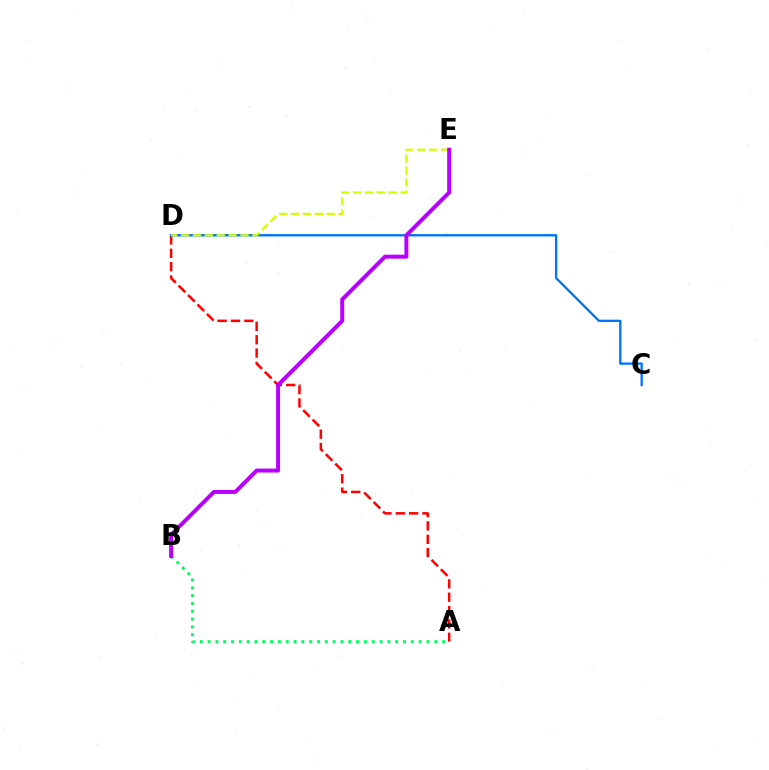{('A', 'B'): [{'color': '#00ff5c', 'line_style': 'dotted', 'thickness': 2.12}], ('A', 'D'): [{'color': '#ff0000', 'line_style': 'dashed', 'thickness': 1.81}], ('C', 'D'): [{'color': '#0074ff', 'line_style': 'solid', 'thickness': 1.67}], ('D', 'E'): [{'color': '#d1ff00', 'line_style': 'dashed', 'thickness': 1.62}], ('B', 'E'): [{'color': '#b900ff', 'line_style': 'solid', 'thickness': 2.86}]}